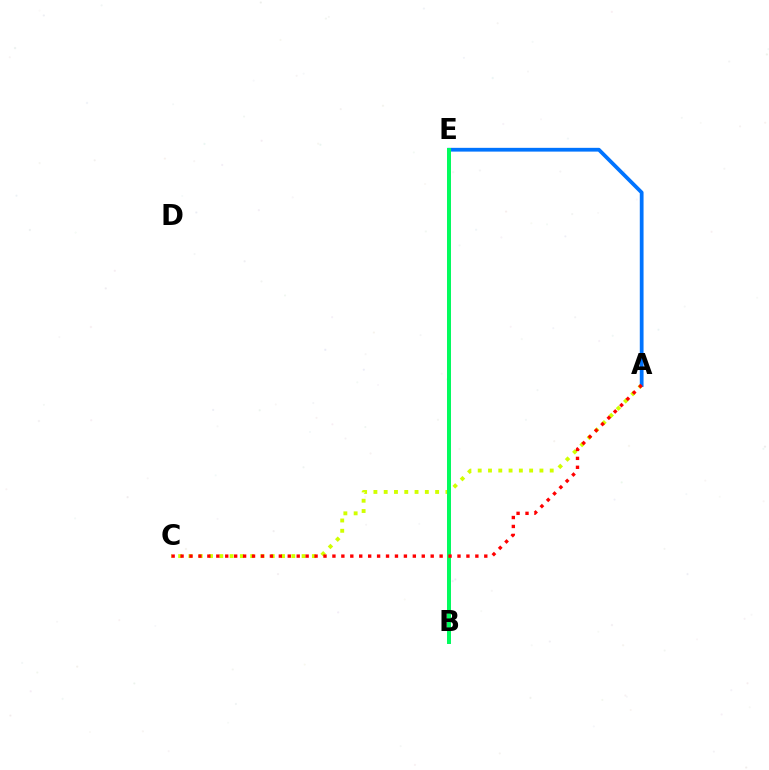{('B', 'E'): [{'color': '#b900ff', 'line_style': 'solid', 'thickness': 2.6}, {'color': '#00ff5c', 'line_style': 'solid', 'thickness': 2.84}], ('A', 'C'): [{'color': '#d1ff00', 'line_style': 'dotted', 'thickness': 2.8}, {'color': '#ff0000', 'line_style': 'dotted', 'thickness': 2.43}], ('A', 'E'): [{'color': '#0074ff', 'line_style': 'solid', 'thickness': 2.71}]}